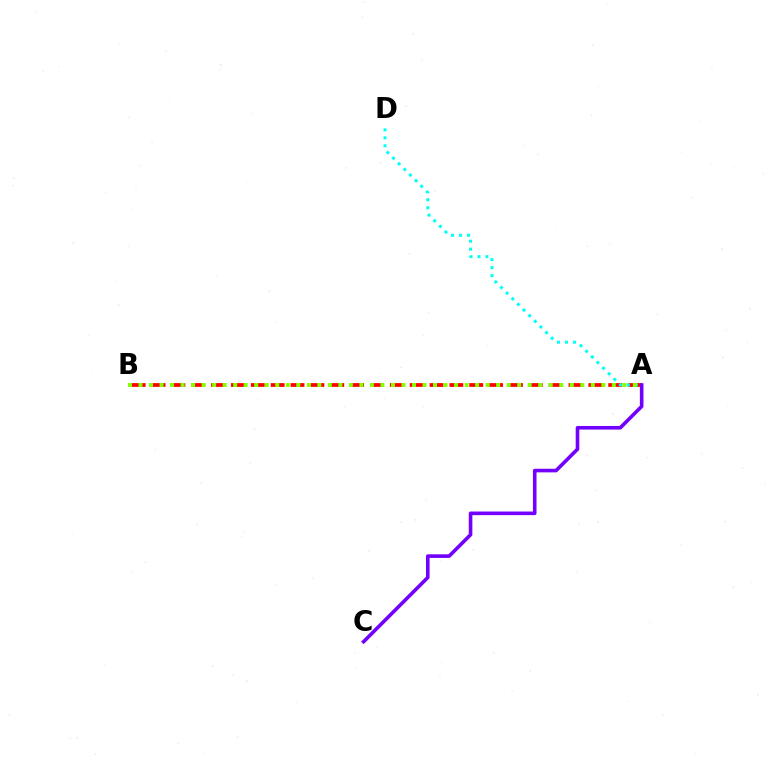{('A', 'B'): [{'color': '#ff0000', 'line_style': 'dashed', 'thickness': 2.7}, {'color': '#84ff00', 'line_style': 'dotted', 'thickness': 2.86}], ('A', 'D'): [{'color': '#00fff6', 'line_style': 'dotted', 'thickness': 2.16}], ('A', 'C'): [{'color': '#7200ff', 'line_style': 'solid', 'thickness': 2.6}]}